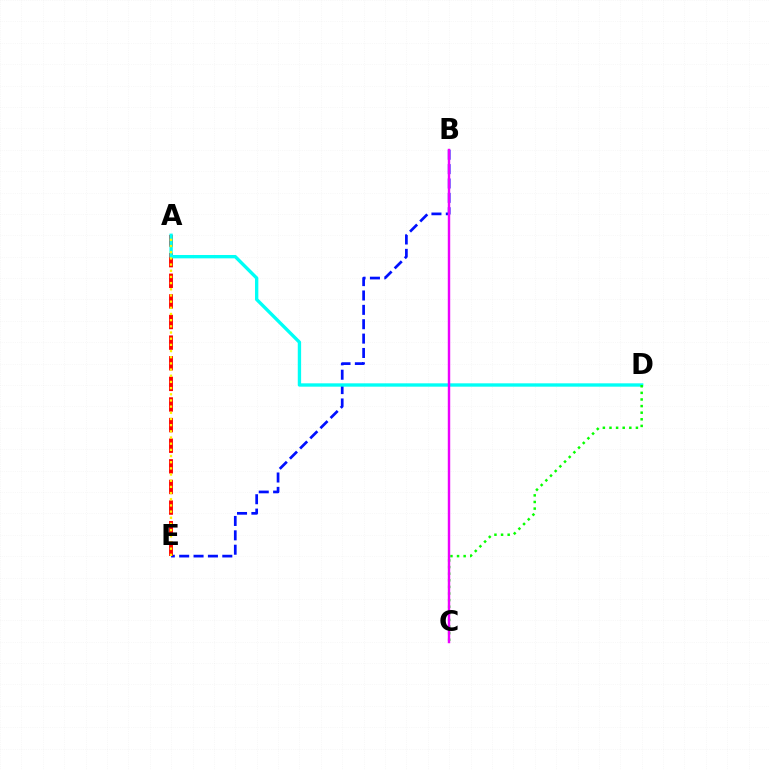{('B', 'E'): [{'color': '#0010ff', 'line_style': 'dashed', 'thickness': 1.95}], ('A', 'E'): [{'color': '#ff0000', 'line_style': 'dashed', 'thickness': 2.8}, {'color': '#fcf500', 'line_style': 'dotted', 'thickness': 1.68}], ('A', 'D'): [{'color': '#00fff6', 'line_style': 'solid', 'thickness': 2.41}], ('C', 'D'): [{'color': '#08ff00', 'line_style': 'dotted', 'thickness': 1.8}], ('B', 'C'): [{'color': '#ee00ff', 'line_style': 'solid', 'thickness': 1.75}]}